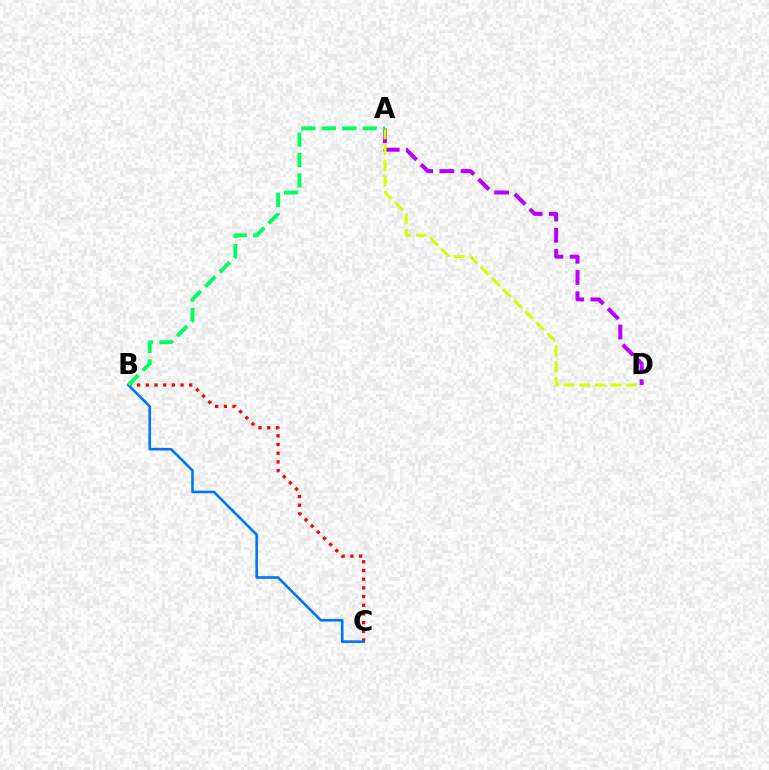{('B', 'C'): [{'color': '#ff0000', 'line_style': 'dotted', 'thickness': 2.36}, {'color': '#0074ff', 'line_style': 'solid', 'thickness': 1.88}], ('A', 'D'): [{'color': '#b900ff', 'line_style': 'dashed', 'thickness': 2.88}, {'color': '#d1ff00', 'line_style': 'dashed', 'thickness': 2.13}], ('A', 'B'): [{'color': '#00ff5c', 'line_style': 'dashed', 'thickness': 2.77}]}